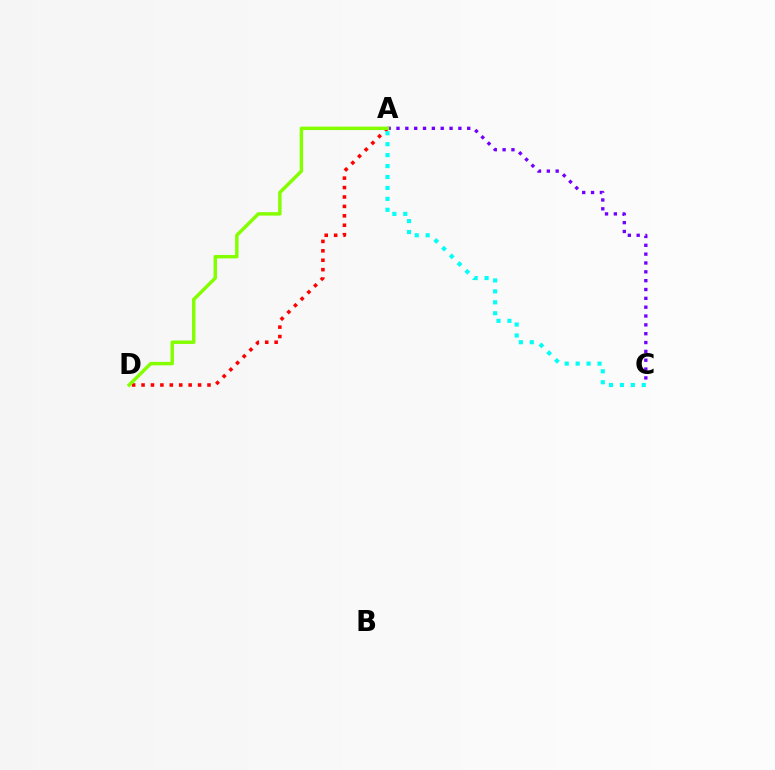{('A', 'D'): [{'color': '#ff0000', 'line_style': 'dotted', 'thickness': 2.56}, {'color': '#84ff00', 'line_style': 'solid', 'thickness': 2.48}], ('A', 'C'): [{'color': '#7200ff', 'line_style': 'dotted', 'thickness': 2.4}, {'color': '#00fff6', 'line_style': 'dotted', 'thickness': 2.97}]}